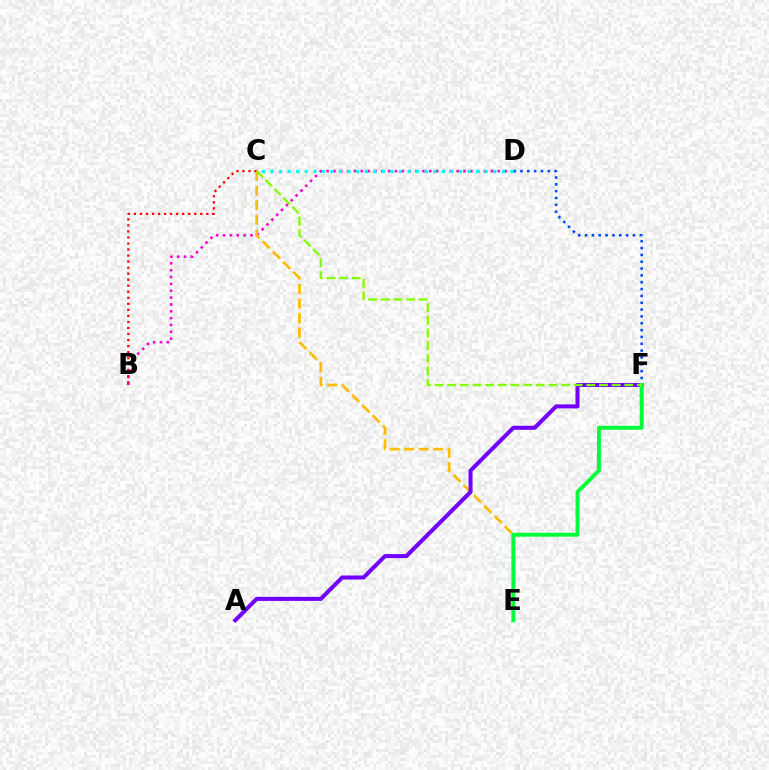{('B', 'D'): [{'color': '#ff00cf', 'line_style': 'dotted', 'thickness': 1.86}], ('C', 'E'): [{'color': '#ffbd00', 'line_style': 'dashed', 'thickness': 1.97}], ('D', 'F'): [{'color': '#004bff', 'line_style': 'dotted', 'thickness': 1.86}], ('A', 'F'): [{'color': '#7200ff', 'line_style': 'solid', 'thickness': 2.91}], ('E', 'F'): [{'color': '#00ff39', 'line_style': 'solid', 'thickness': 2.82}], ('B', 'C'): [{'color': '#ff0000', 'line_style': 'dotted', 'thickness': 1.64}], ('C', 'F'): [{'color': '#84ff00', 'line_style': 'dashed', 'thickness': 1.72}], ('C', 'D'): [{'color': '#00fff6', 'line_style': 'dotted', 'thickness': 2.33}]}